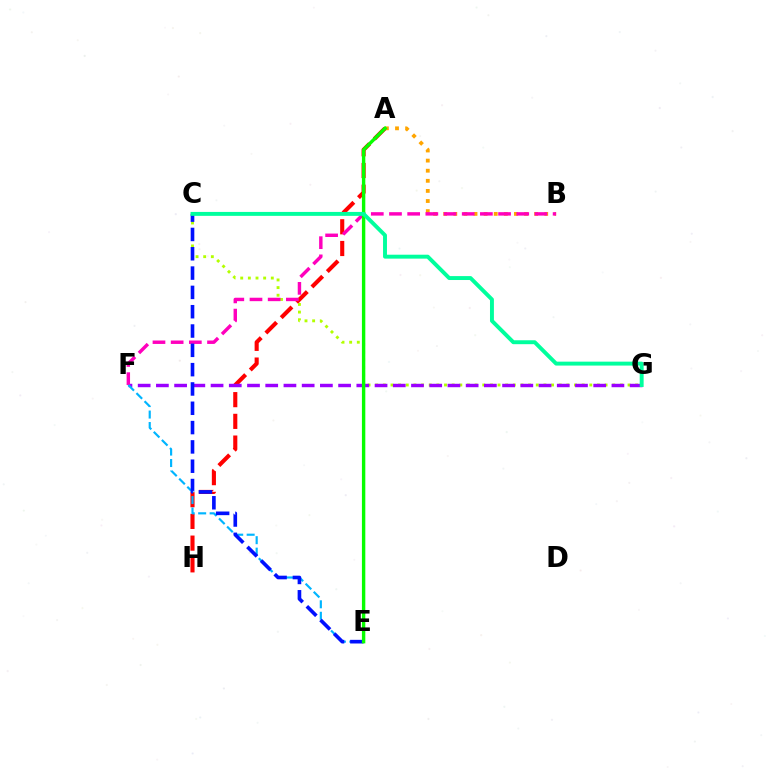{('A', 'B'): [{'color': '#ffa500', 'line_style': 'dotted', 'thickness': 2.74}], ('A', 'H'): [{'color': '#ff0000', 'line_style': 'dashed', 'thickness': 2.95}], ('C', 'G'): [{'color': '#b3ff00', 'line_style': 'dotted', 'thickness': 2.08}, {'color': '#00ff9d', 'line_style': 'solid', 'thickness': 2.82}], ('F', 'G'): [{'color': '#9b00ff', 'line_style': 'dashed', 'thickness': 2.48}], ('B', 'F'): [{'color': '#ff00bd', 'line_style': 'dashed', 'thickness': 2.47}], ('E', 'F'): [{'color': '#00b5ff', 'line_style': 'dashed', 'thickness': 1.56}], ('C', 'E'): [{'color': '#0010ff', 'line_style': 'dashed', 'thickness': 2.62}], ('A', 'E'): [{'color': '#08ff00', 'line_style': 'solid', 'thickness': 2.44}]}